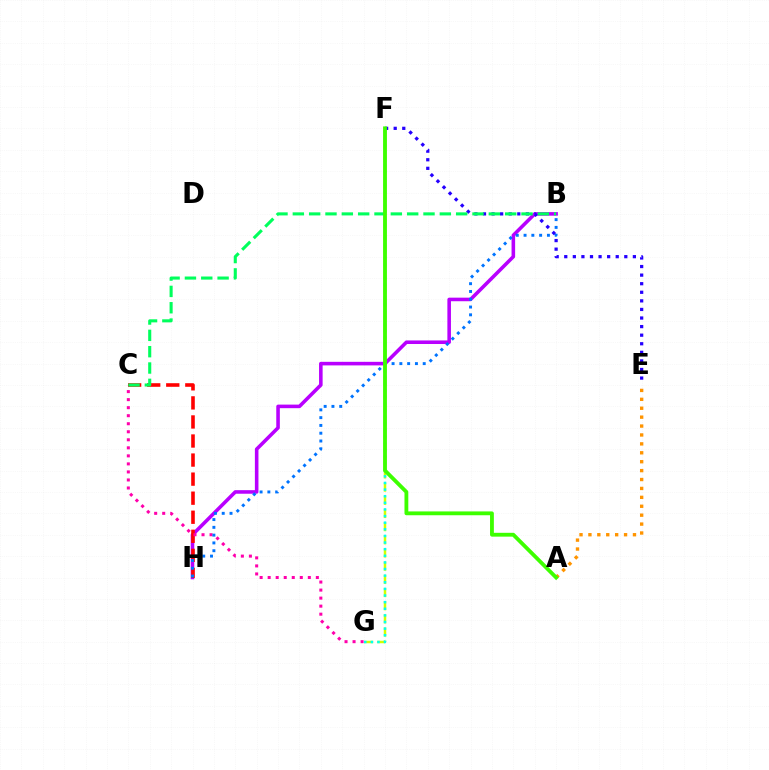{('B', 'H'): [{'color': '#b900ff', 'line_style': 'solid', 'thickness': 2.57}, {'color': '#0074ff', 'line_style': 'dotted', 'thickness': 2.12}], ('C', 'H'): [{'color': '#ff0000', 'line_style': 'dashed', 'thickness': 2.59}], ('C', 'G'): [{'color': '#ff00ac', 'line_style': 'dotted', 'thickness': 2.18}], ('F', 'G'): [{'color': '#d1ff00', 'line_style': 'dashed', 'thickness': 1.79}, {'color': '#00fff6', 'line_style': 'dotted', 'thickness': 1.8}], ('E', 'F'): [{'color': '#2500ff', 'line_style': 'dotted', 'thickness': 2.33}], ('B', 'C'): [{'color': '#00ff5c', 'line_style': 'dashed', 'thickness': 2.22}], ('A', 'E'): [{'color': '#ff9400', 'line_style': 'dotted', 'thickness': 2.42}], ('A', 'F'): [{'color': '#3dff00', 'line_style': 'solid', 'thickness': 2.76}]}